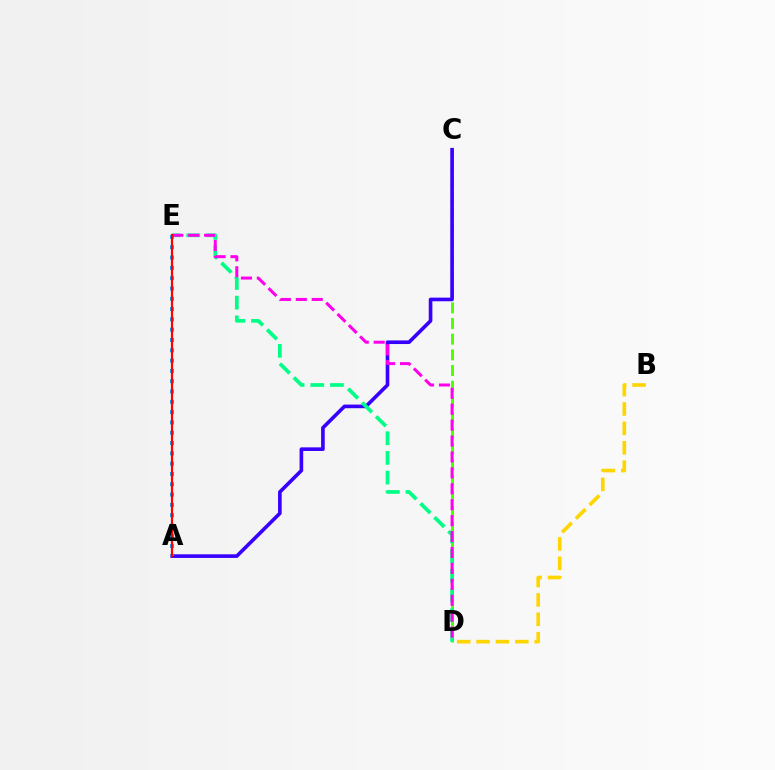{('B', 'D'): [{'color': '#ffd500', 'line_style': 'dashed', 'thickness': 2.63}], ('C', 'D'): [{'color': '#4fff00', 'line_style': 'dashed', 'thickness': 2.13}], ('A', 'C'): [{'color': '#3700ff', 'line_style': 'solid', 'thickness': 2.61}], ('D', 'E'): [{'color': '#00ff86', 'line_style': 'dashed', 'thickness': 2.67}, {'color': '#ff00ed', 'line_style': 'dashed', 'thickness': 2.16}], ('A', 'E'): [{'color': '#009eff', 'line_style': 'dotted', 'thickness': 2.8}, {'color': '#ff0000', 'line_style': 'solid', 'thickness': 1.58}]}